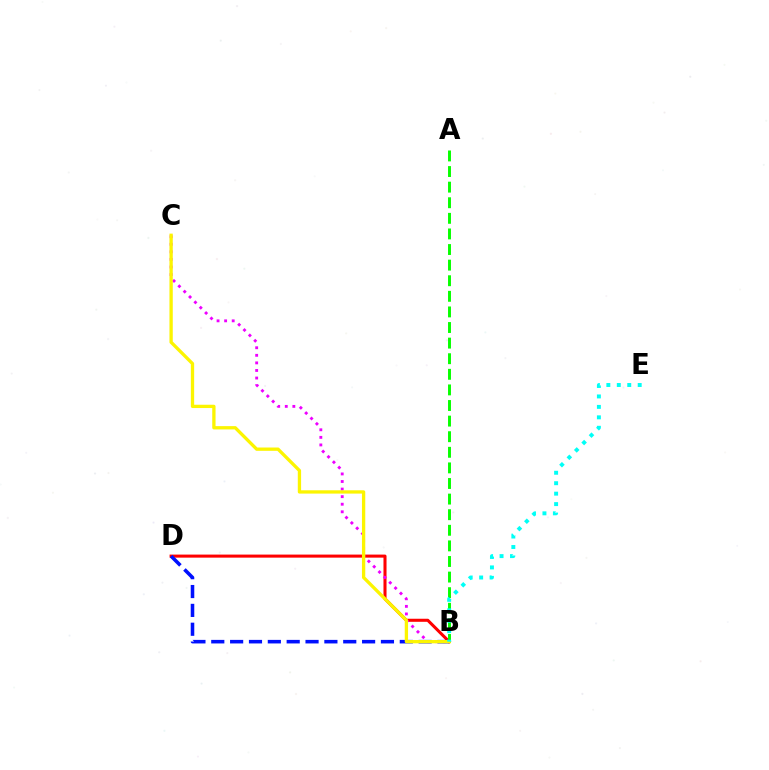{('B', 'D'): [{'color': '#ff0000', 'line_style': 'solid', 'thickness': 2.2}, {'color': '#0010ff', 'line_style': 'dashed', 'thickness': 2.56}], ('B', 'C'): [{'color': '#ee00ff', 'line_style': 'dotted', 'thickness': 2.06}, {'color': '#fcf500', 'line_style': 'solid', 'thickness': 2.38}], ('A', 'B'): [{'color': '#08ff00', 'line_style': 'dashed', 'thickness': 2.12}], ('B', 'E'): [{'color': '#00fff6', 'line_style': 'dotted', 'thickness': 2.84}]}